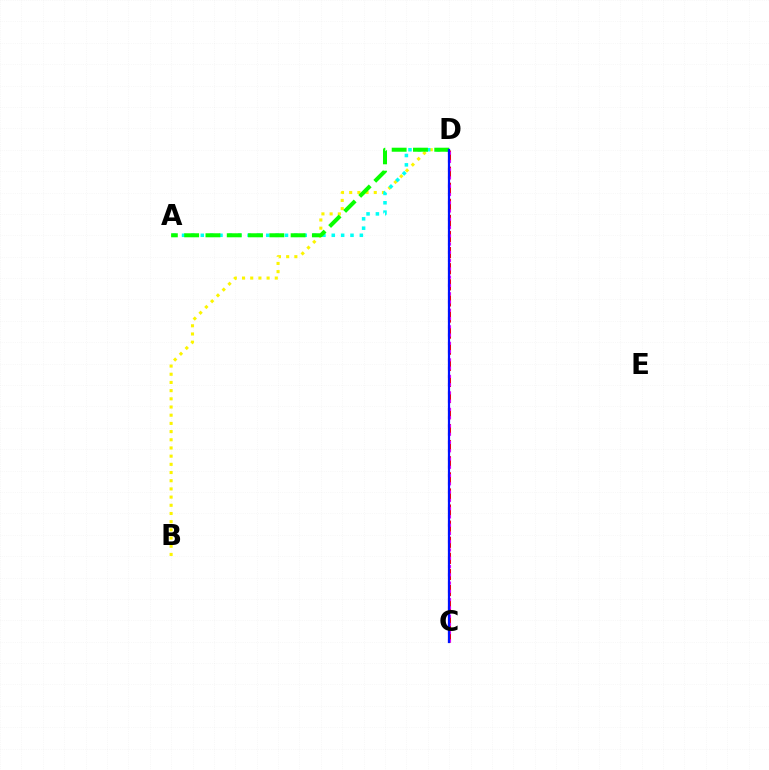{('B', 'D'): [{'color': '#fcf500', 'line_style': 'dotted', 'thickness': 2.23}], ('C', 'D'): [{'color': '#ff0000', 'line_style': 'dashed', 'thickness': 2.19}, {'color': '#ee00ff', 'line_style': 'dotted', 'thickness': 2.25}, {'color': '#0010ff', 'line_style': 'solid', 'thickness': 1.6}], ('A', 'D'): [{'color': '#00fff6', 'line_style': 'dotted', 'thickness': 2.54}, {'color': '#08ff00', 'line_style': 'dashed', 'thickness': 2.89}]}